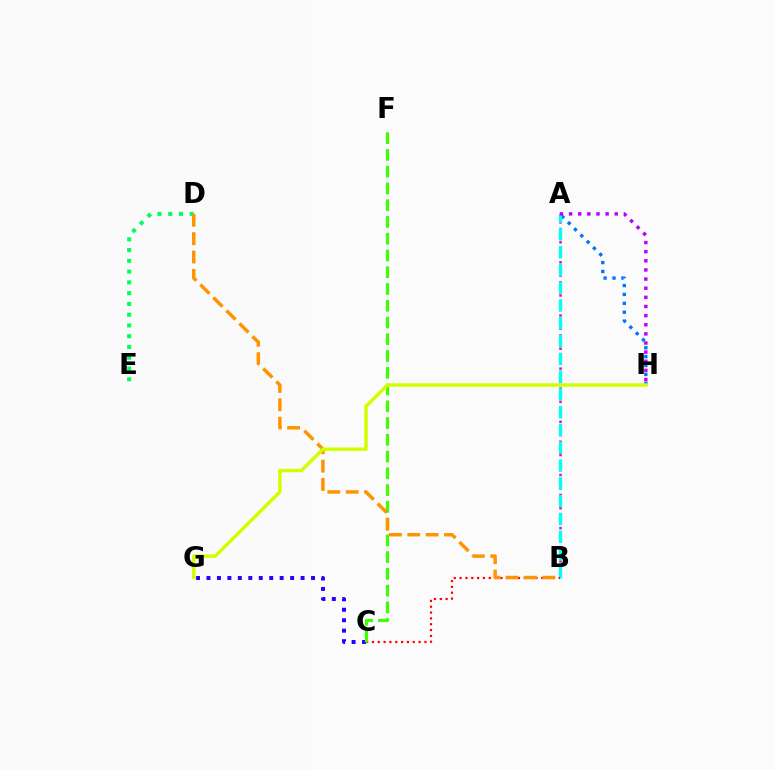{('A', 'B'): [{'color': '#ff00ac', 'line_style': 'dotted', 'thickness': 1.81}, {'color': '#00fff6', 'line_style': 'dashed', 'thickness': 2.42}], ('C', 'G'): [{'color': '#2500ff', 'line_style': 'dotted', 'thickness': 2.84}], ('A', 'H'): [{'color': '#0074ff', 'line_style': 'dotted', 'thickness': 2.42}, {'color': '#b900ff', 'line_style': 'dotted', 'thickness': 2.48}], ('B', 'C'): [{'color': '#ff0000', 'line_style': 'dotted', 'thickness': 1.58}], ('D', 'E'): [{'color': '#00ff5c', 'line_style': 'dotted', 'thickness': 2.93}], ('C', 'F'): [{'color': '#3dff00', 'line_style': 'dashed', 'thickness': 2.28}], ('B', 'D'): [{'color': '#ff9400', 'line_style': 'dashed', 'thickness': 2.49}], ('G', 'H'): [{'color': '#d1ff00', 'line_style': 'solid', 'thickness': 2.49}]}